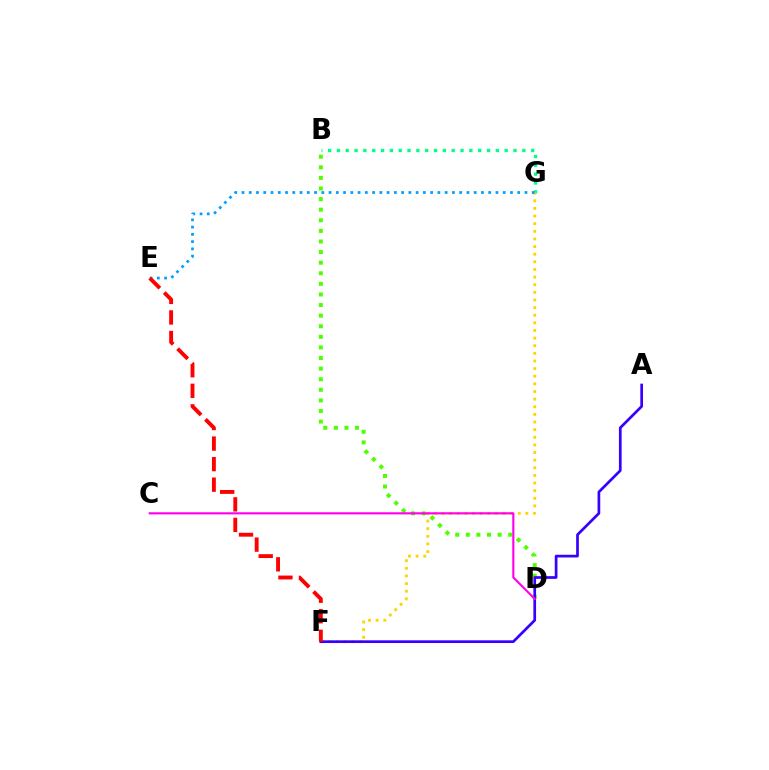{('B', 'D'): [{'color': '#4fff00', 'line_style': 'dotted', 'thickness': 2.88}], ('B', 'G'): [{'color': '#00ff86', 'line_style': 'dotted', 'thickness': 2.4}], ('F', 'G'): [{'color': '#ffd500', 'line_style': 'dotted', 'thickness': 2.07}], ('A', 'F'): [{'color': '#3700ff', 'line_style': 'solid', 'thickness': 1.95}], ('E', 'G'): [{'color': '#009eff', 'line_style': 'dotted', 'thickness': 1.97}], ('E', 'F'): [{'color': '#ff0000', 'line_style': 'dashed', 'thickness': 2.79}], ('C', 'D'): [{'color': '#ff00ed', 'line_style': 'solid', 'thickness': 1.54}]}